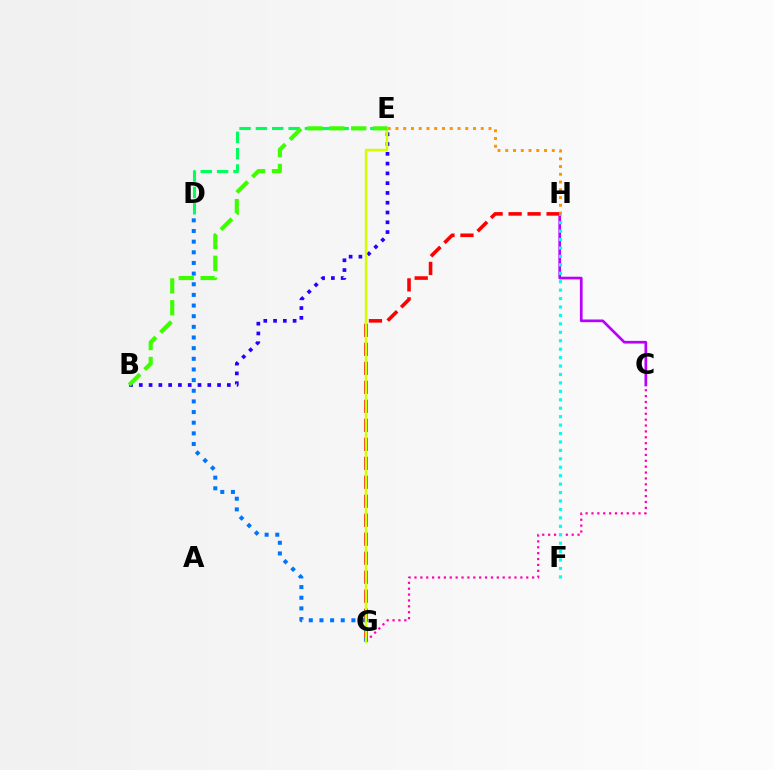{('B', 'E'): [{'color': '#2500ff', 'line_style': 'dotted', 'thickness': 2.66}, {'color': '#3dff00', 'line_style': 'dashed', 'thickness': 2.97}], ('C', 'G'): [{'color': '#ff00ac', 'line_style': 'dotted', 'thickness': 1.6}], ('C', 'H'): [{'color': '#b900ff', 'line_style': 'solid', 'thickness': 1.94}], ('G', 'H'): [{'color': '#ff0000', 'line_style': 'dashed', 'thickness': 2.58}], ('D', 'E'): [{'color': '#00ff5c', 'line_style': 'dashed', 'thickness': 2.22}], ('F', 'H'): [{'color': '#00fff6', 'line_style': 'dotted', 'thickness': 2.29}], ('E', 'H'): [{'color': '#ff9400', 'line_style': 'dotted', 'thickness': 2.11}], ('D', 'G'): [{'color': '#0074ff', 'line_style': 'dotted', 'thickness': 2.89}], ('E', 'G'): [{'color': '#d1ff00', 'line_style': 'solid', 'thickness': 1.73}]}